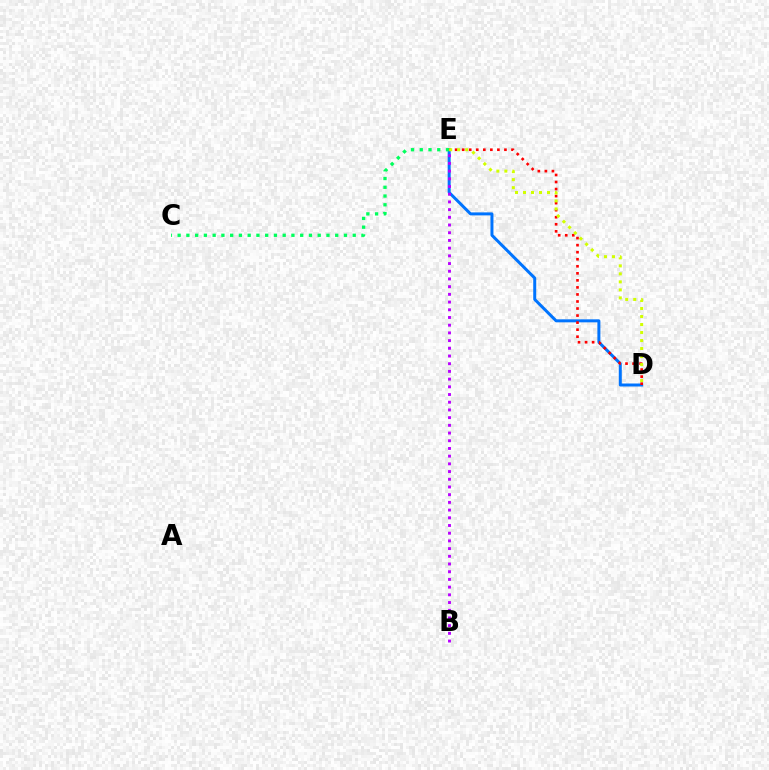{('D', 'E'): [{'color': '#0074ff', 'line_style': 'solid', 'thickness': 2.16}, {'color': '#ff0000', 'line_style': 'dotted', 'thickness': 1.91}, {'color': '#d1ff00', 'line_style': 'dotted', 'thickness': 2.17}], ('C', 'E'): [{'color': '#00ff5c', 'line_style': 'dotted', 'thickness': 2.38}], ('B', 'E'): [{'color': '#b900ff', 'line_style': 'dotted', 'thickness': 2.09}]}